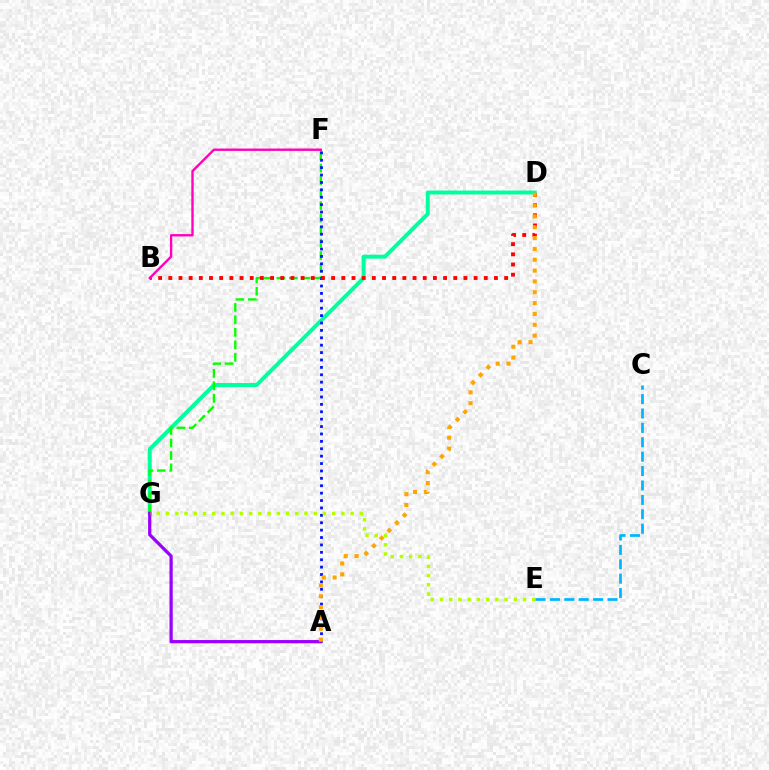{('D', 'G'): [{'color': '#00ff9d', 'line_style': 'solid', 'thickness': 2.84}], ('F', 'G'): [{'color': '#08ff00', 'line_style': 'dashed', 'thickness': 1.7}], ('A', 'F'): [{'color': '#0010ff', 'line_style': 'dotted', 'thickness': 2.01}], ('B', 'D'): [{'color': '#ff0000', 'line_style': 'dotted', 'thickness': 2.77}], ('A', 'G'): [{'color': '#9b00ff', 'line_style': 'solid', 'thickness': 2.33}], ('B', 'F'): [{'color': '#ff00bd', 'line_style': 'solid', 'thickness': 1.7}], ('E', 'G'): [{'color': '#b3ff00', 'line_style': 'dotted', 'thickness': 2.51}], ('C', 'E'): [{'color': '#00b5ff', 'line_style': 'dashed', 'thickness': 1.96}], ('A', 'D'): [{'color': '#ffa500', 'line_style': 'dotted', 'thickness': 2.95}]}